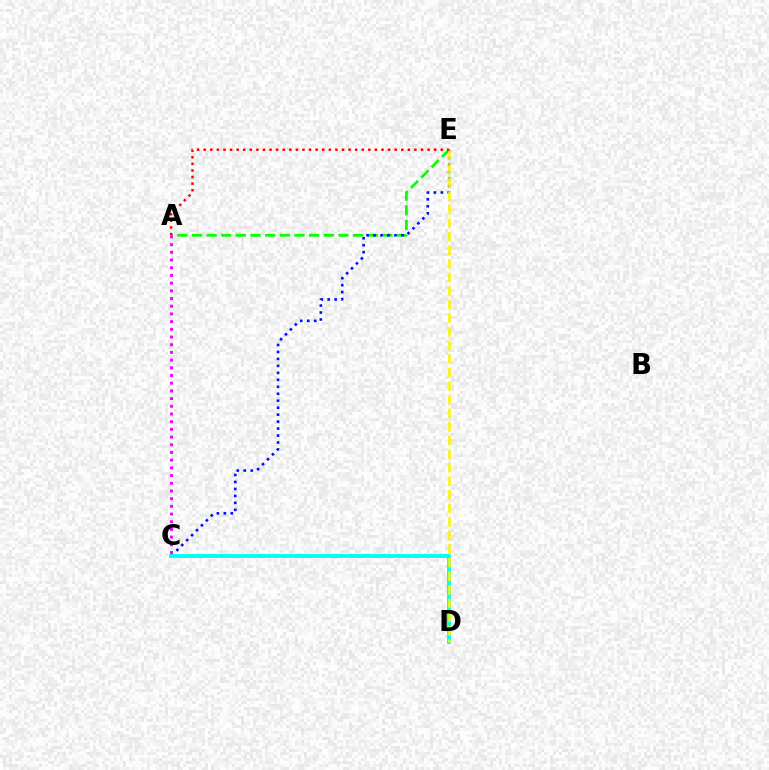{('A', 'E'): [{'color': '#08ff00', 'line_style': 'dashed', 'thickness': 1.99}, {'color': '#ff0000', 'line_style': 'dotted', 'thickness': 1.79}], ('C', 'E'): [{'color': '#0010ff', 'line_style': 'dotted', 'thickness': 1.89}], ('A', 'C'): [{'color': '#ee00ff', 'line_style': 'dotted', 'thickness': 2.09}], ('C', 'D'): [{'color': '#00fff6', 'line_style': 'solid', 'thickness': 2.83}], ('D', 'E'): [{'color': '#fcf500', 'line_style': 'dashed', 'thickness': 1.85}]}